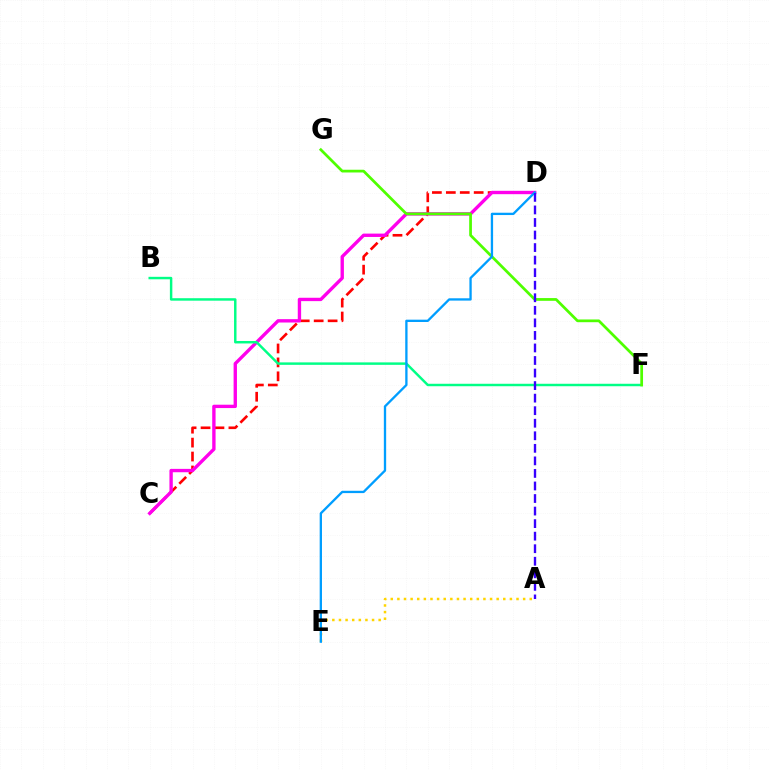{('A', 'E'): [{'color': '#ffd500', 'line_style': 'dotted', 'thickness': 1.8}], ('C', 'D'): [{'color': '#ff0000', 'line_style': 'dashed', 'thickness': 1.89}, {'color': '#ff00ed', 'line_style': 'solid', 'thickness': 2.42}], ('B', 'F'): [{'color': '#00ff86', 'line_style': 'solid', 'thickness': 1.77}], ('F', 'G'): [{'color': '#4fff00', 'line_style': 'solid', 'thickness': 1.97}], ('D', 'E'): [{'color': '#009eff', 'line_style': 'solid', 'thickness': 1.67}], ('A', 'D'): [{'color': '#3700ff', 'line_style': 'dashed', 'thickness': 1.7}]}